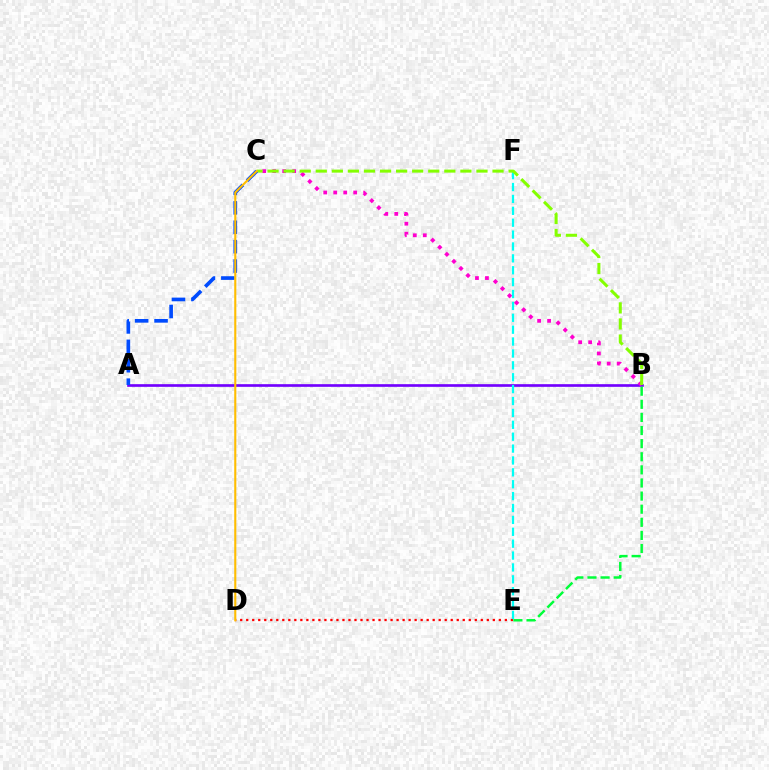{('A', 'B'): [{'color': '#7200ff', 'line_style': 'solid', 'thickness': 1.92}], ('D', 'E'): [{'color': '#ff0000', 'line_style': 'dotted', 'thickness': 1.63}], ('B', 'E'): [{'color': '#00ff39', 'line_style': 'dashed', 'thickness': 1.78}], ('E', 'F'): [{'color': '#00fff6', 'line_style': 'dashed', 'thickness': 1.61}], ('B', 'C'): [{'color': '#ff00cf', 'line_style': 'dotted', 'thickness': 2.71}, {'color': '#84ff00', 'line_style': 'dashed', 'thickness': 2.18}], ('A', 'C'): [{'color': '#004bff', 'line_style': 'dashed', 'thickness': 2.64}], ('C', 'D'): [{'color': '#ffbd00', 'line_style': 'solid', 'thickness': 1.52}]}